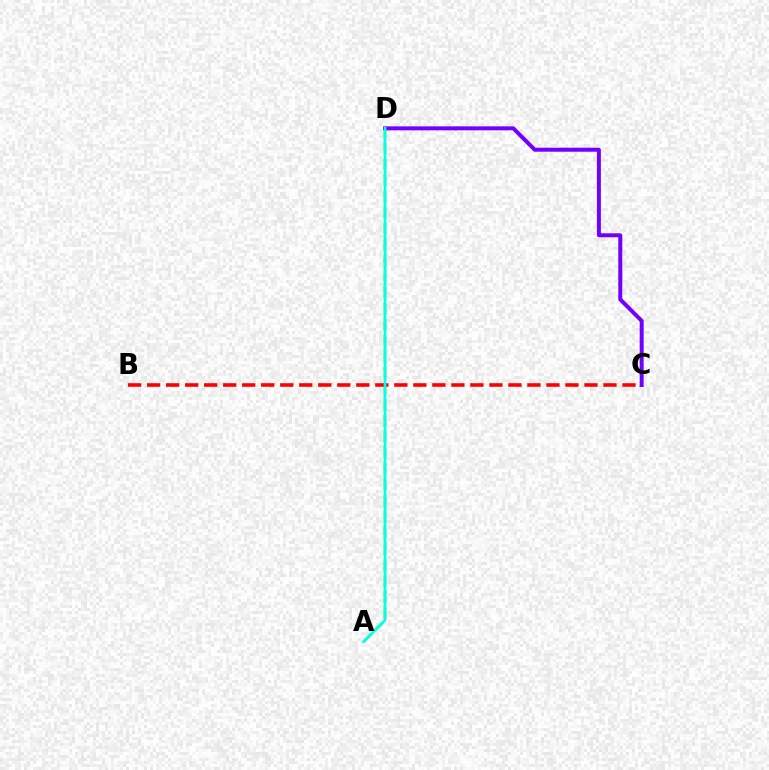{('A', 'D'): [{'color': '#84ff00', 'line_style': 'dashed', 'thickness': 2.18}, {'color': '#00fff6', 'line_style': 'solid', 'thickness': 1.93}], ('B', 'C'): [{'color': '#ff0000', 'line_style': 'dashed', 'thickness': 2.58}], ('C', 'D'): [{'color': '#7200ff', 'line_style': 'solid', 'thickness': 2.87}]}